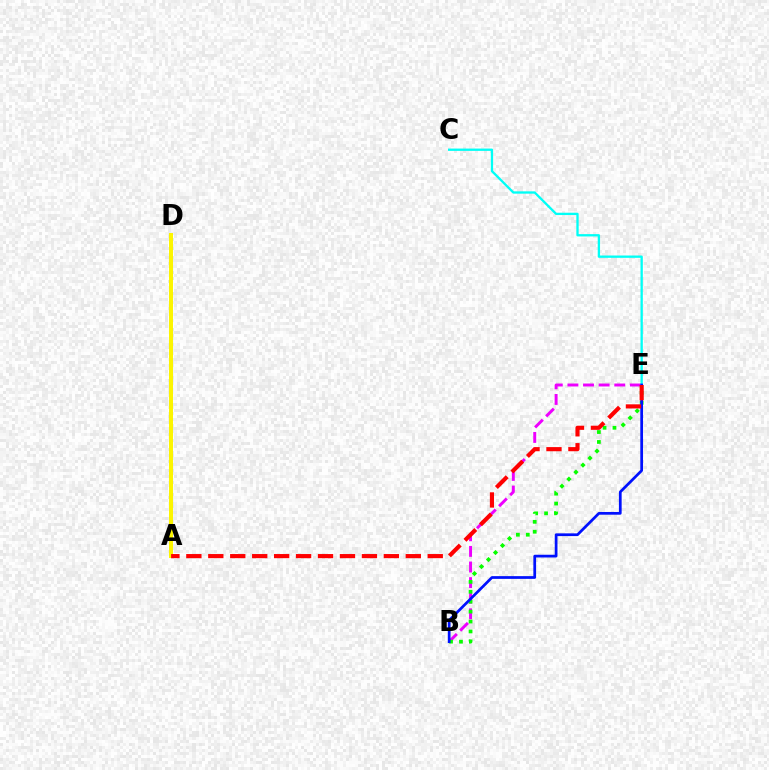{('B', 'E'): [{'color': '#ee00ff', 'line_style': 'dashed', 'thickness': 2.12}, {'color': '#08ff00', 'line_style': 'dotted', 'thickness': 2.69}, {'color': '#0010ff', 'line_style': 'solid', 'thickness': 1.97}], ('C', 'E'): [{'color': '#00fff6', 'line_style': 'solid', 'thickness': 1.67}], ('A', 'D'): [{'color': '#fcf500', 'line_style': 'solid', 'thickness': 2.87}], ('A', 'E'): [{'color': '#ff0000', 'line_style': 'dashed', 'thickness': 2.98}]}